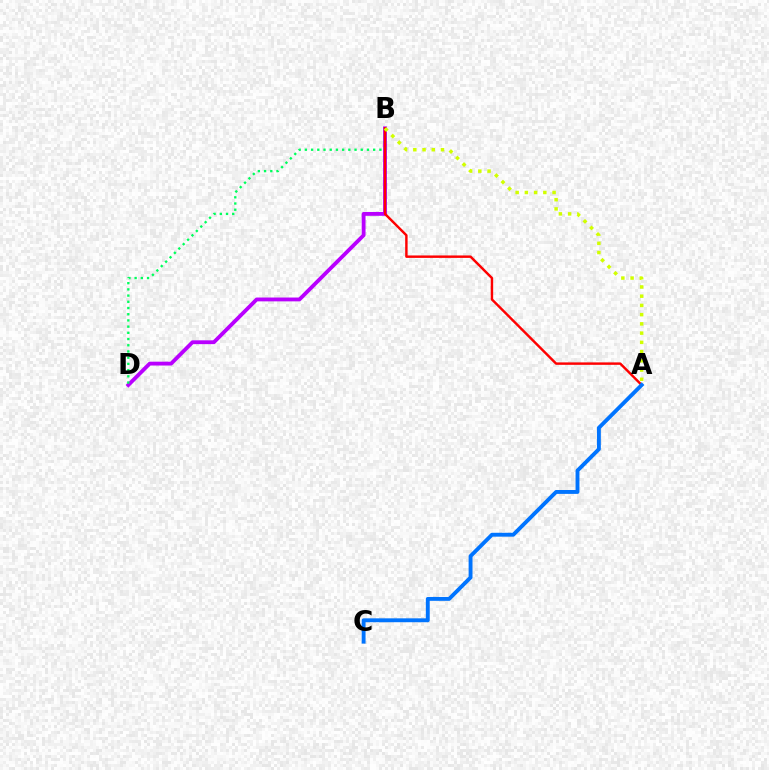{('B', 'D'): [{'color': '#b900ff', 'line_style': 'solid', 'thickness': 2.76}, {'color': '#00ff5c', 'line_style': 'dotted', 'thickness': 1.69}], ('A', 'B'): [{'color': '#ff0000', 'line_style': 'solid', 'thickness': 1.75}, {'color': '#d1ff00', 'line_style': 'dotted', 'thickness': 2.51}], ('A', 'C'): [{'color': '#0074ff', 'line_style': 'solid', 'thickness': 2.8}]}